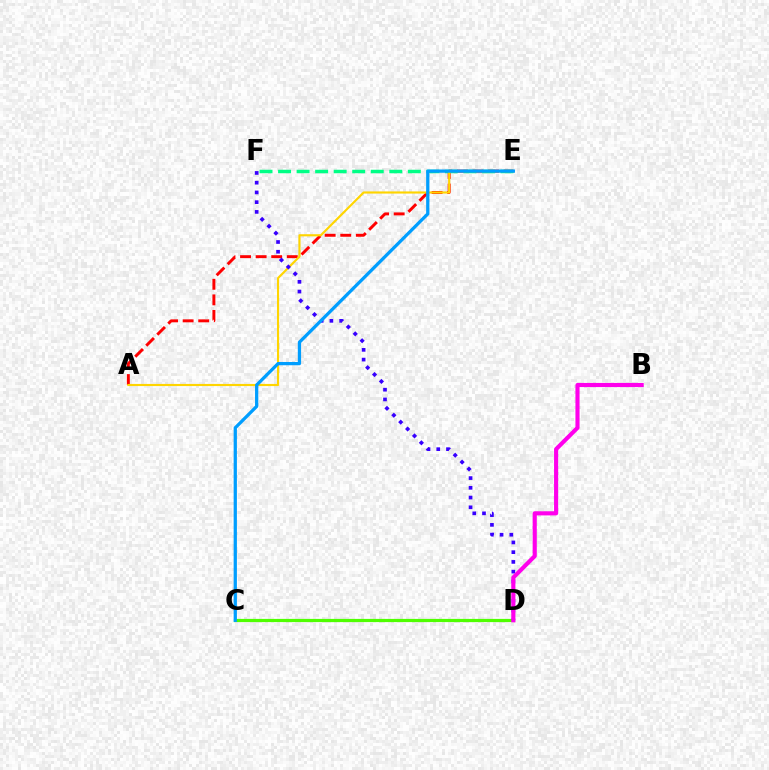{('C', 'D'): [{'color': '#4fff00', 'line_style': 'solid', 'thickness': 2.31}], ('A', 'E'): [{'color': '#ff0000', 'line_style': 'dashed', 'thickness': 2.12}, {'color': '#ffd500', 'line_style': 'solid', 'thickness': 1.54}], ('E', 'F'): [{'color': '#00ff86', 'line_style': 'dashed', 'thickness': 2.52}], ('D', 'F'): [{'color': '#3700ff', 'line_style': 'dotted', 'thickness': 2.65}], ('C', 'E'): [{'color': '#009eff', 'line_style': 'solid', 'thickness': 2.35}], ('B', 'D'): [{'color': '#ff00ed', 'line_style': 'solid', 'thickness': 2.97}]}